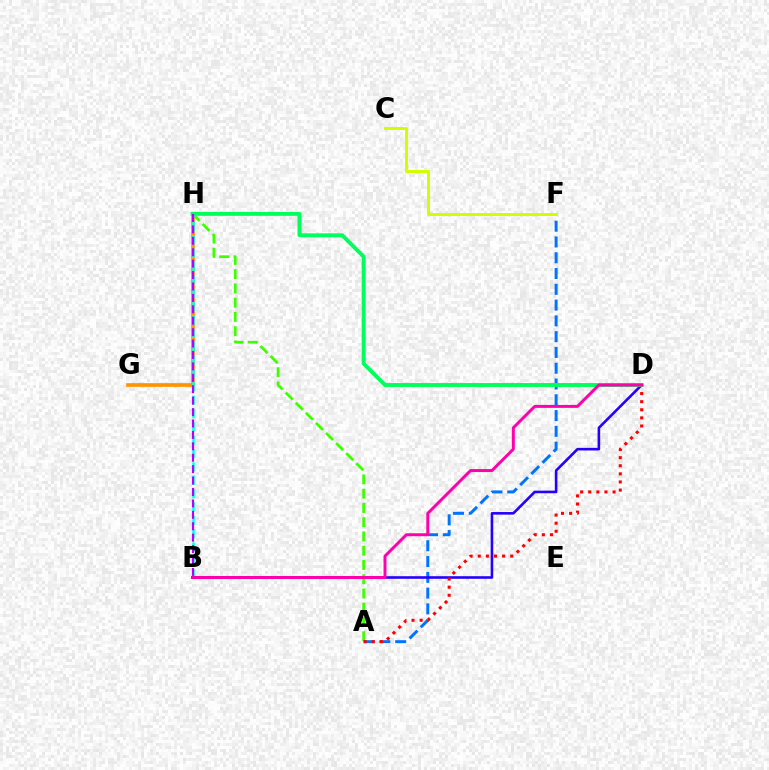{('A', 'H'): [{'color': '#3dff00', 'line_style': 'dashed', 'thickness': 1.94}], ('G', 'H'): [{'color': '#ff9400', 'line_style': 'solid', 'thickness': 2.66}], ('A', 'F'): [{'color': '#0074ff', 'line_style': 'dashed', 'thickness': 2.14}], ('B', 'H'): [{'color': '#00fff6', 'line_style': 'dashed', 'thickness': 1.82}, {'color': '#b900ff', 'line_style': 'dashed', 'thickness': 1.55}], ('C', 'F'): [{'color': '#d1ff00', 'line_style': 'solid', 'thickness': 2.17}], ('B', 'D'): [{'color': '#2500ff', 'line_style': 'solid', 'thickness': 1.87}, {'color': '#ff00ac', 'line_style': 'solid', 'thickness': 2.13}], ('A', 'D'): [{'color': '#ff0000', 'line_style': 'dotted', 'thickness': 2.2}], ('D', 'H'): [{'color': '#00ff5c', 'line_style': 'solid', 'thickness': 2.8}]}